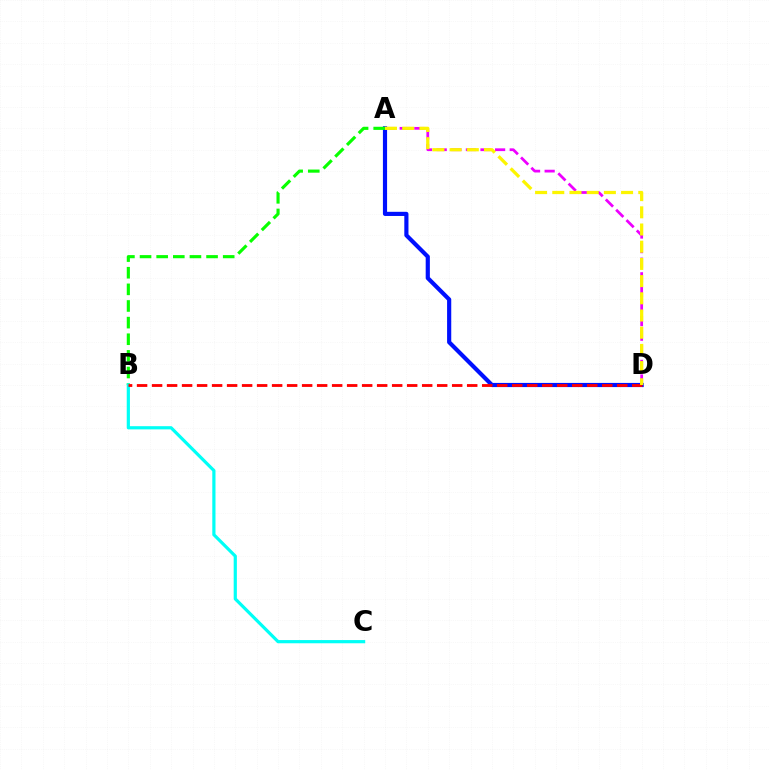{('A', 'D'): [{'color': '#0010ff', 'line_style': 'solid', 'thickness': 3.0}, {'color': '#ee00ff', 'line_style': 'dashed', 'thickness': 1.98}, {'color': '#fcf500', 'line_style': 'dashed', 'thickness': 2.34}], ('A', 'B'): [{'color': '#08ff00', 'line_style': 'dashed', 'thickness': 2.26}], ('B', 'C'): [{'color': '#00fff6', 'line_style': 'solid', 'thickness': 2.3}], ('B', 'D'): [{'color': '#ff0000', 'line_style': 'dashed', 'thickness': 2.04}]}